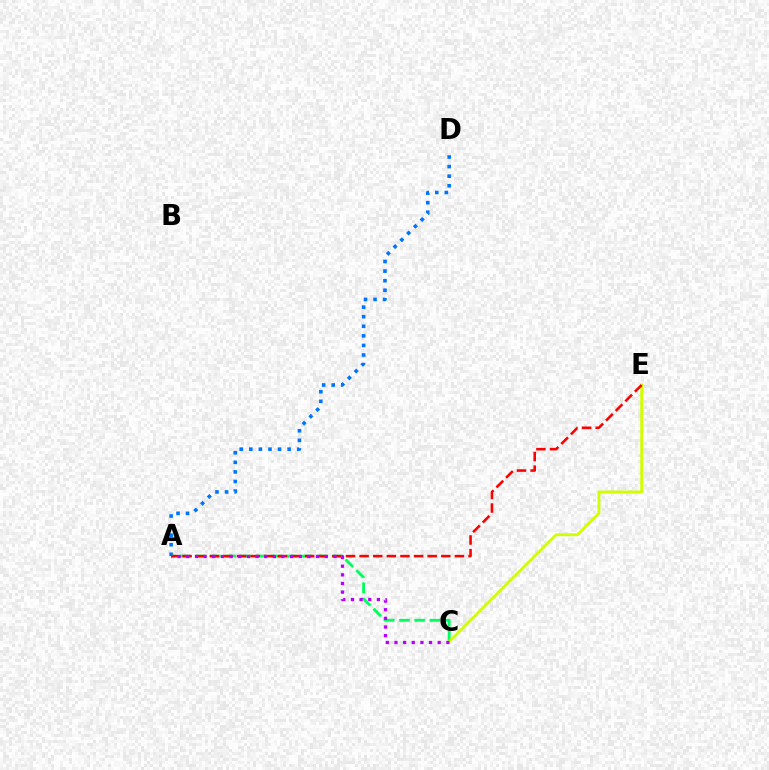{('A', 'D'): [{'color': '#0074ff', 'line_style': 'dotted', 'thickness': 2.6}], ('A', 'C'): [{'color': '#00ff5c', 'line_style': 'dashed', 'thickness': 2.07}, {'color': '#b900ff', 'line_style': 'dotted', 'thickness': 2.35}], ('C', 'E'): [{'color': '#d1ff00', 'line_style': 'solid', 'thickness': 2.05}], ('A', 'E'): [{'color': '#ff0000', 'line_style': 'dashed', 'thickness': 1.85}]}